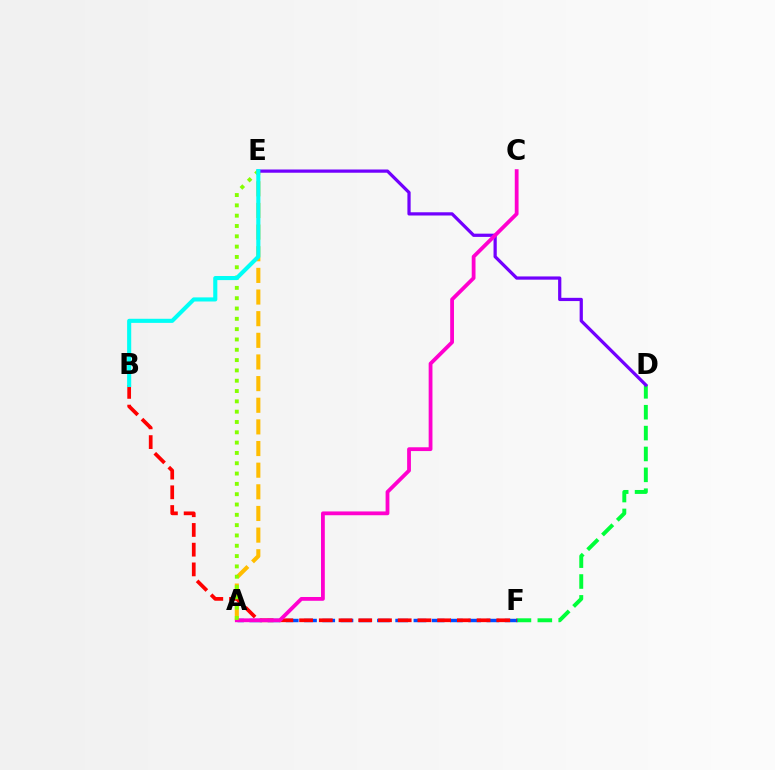{('A', 'E'): [{'color': '#ffbd00', 'line_style': 'dashed', 'thickness': 2.94}, {'color': '#84ff00', 'line_style': 'dotted', 'thickness': 2.8}], ('D', 'F'): [{'color': '#00ff39', 'line_style': 'dashed', 'thickness': 2.84}], ('A', 'F'): [{'color': '#004bff', 'line_style': 'dashed', 'thickness': 2.48}], ('B', 'F'): [{'color': '#ff0000', 'line_style': 'dashed', 'thickness': 2.68}], ('D', 'E'): [{'color': '#7200ff', 'line_style': 'solid', 'thickness': 2.33}], ('A', 'C'): [{'color': '#ff00cf', 'line_style': 'solid', 'thickness': 2.73}], ('B', 'E'): [{'color': '#00fff6', 'line_style': 'solid', 'thickness': 2.95}]}